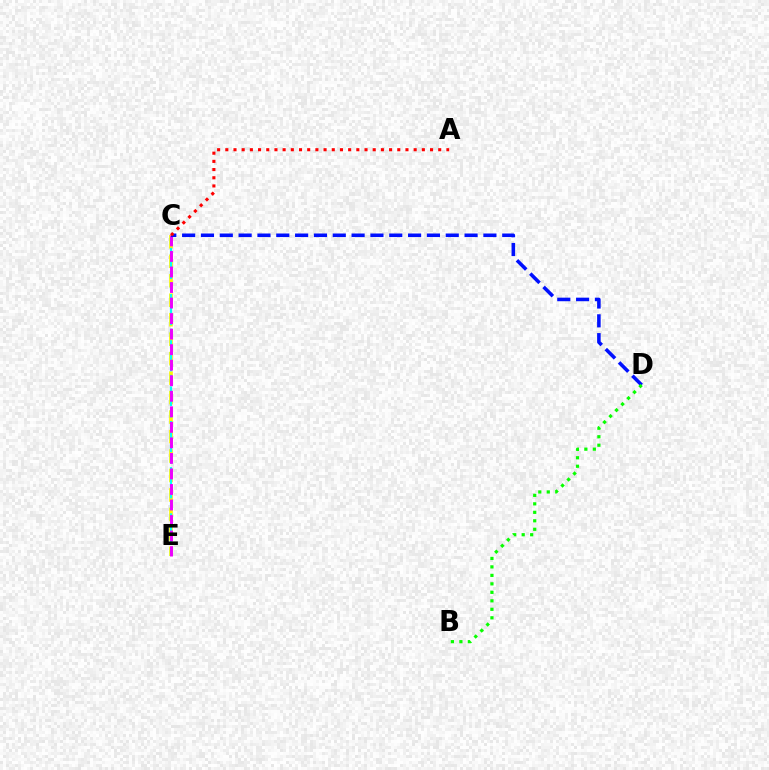{('C', 'E'): [{'color': '#fcf500', 'line_style': 'dashed', 'thickness': 2.65}, {'color': '#00fff6', 'line_style': 'dashed', 'thickness': 1.57}, {'color': '#ee00ff', 'line_style': 'dashed', 'thickness': 2.11}], ('C', 'D'): [{'color': '#0010ff', 'line_style': 'dashed', 'thickness': 2.56}], ('B', 'D'): [{'color': '#08ff00', 'line_style': 'dotted', 'thickness': 2.3}], ('A', 'C'): [{'color': '#ff0000', 'line_style': 'dotted', 'thickness': 2.22}]}